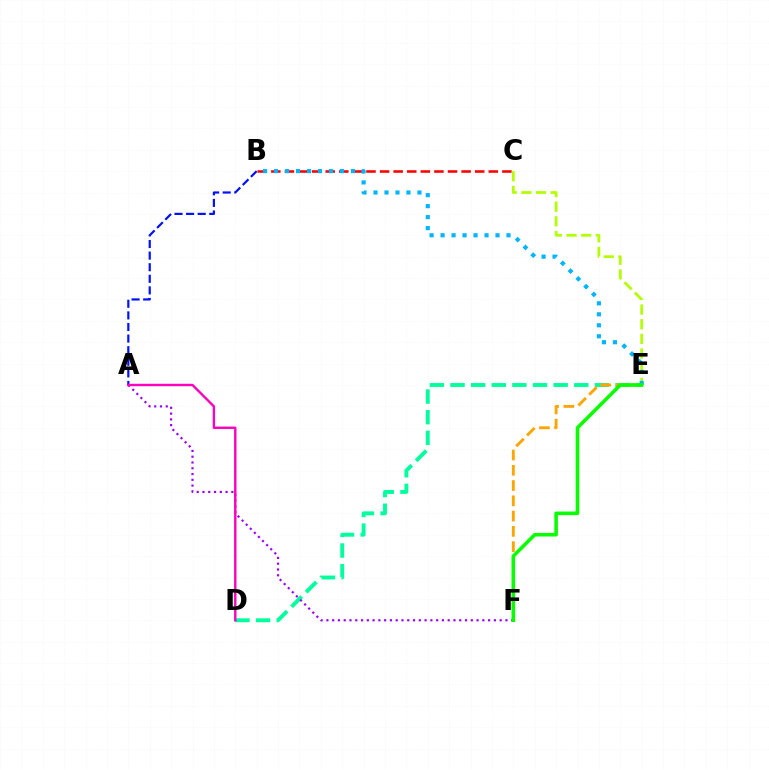{('D', 'E'): [{'color': '#00ff9d', 'line_style': 'dashed', 'thickness': 2.8}], ('A', 'B'): [{'color': '#0010ff', 'line_style': 'dashed', 'thickness': 1.58}], ('B', 'C'): [{'color': '#ff0000', 'line_style': 'dashed', 'thickness': 1.85}], ('C', 'E'): [{'color': '#b3ff00', 'line_style': 'dashed', 'thickness': 1.99}], ('E', 'F'): [{'color': '#ffa500', 'line_style': 'dashed', 'thickness': 2.07}, {'color': '#08ff00', 'line_style': 'solid', 'thickness': 2.56}], ('B', 'E'): [{'color': '#00b5ff', 'line_style': 'dotted', 'thickness': 2.98}], ('A', 'F'): [{'color': '#9b00ff', 'line_style': 'dotted', 'thickness': 1.57}], ('A', 'D'): [{'color': '#ff00bd', 'line_style': 'solid', 'thickness': 1.73}]}